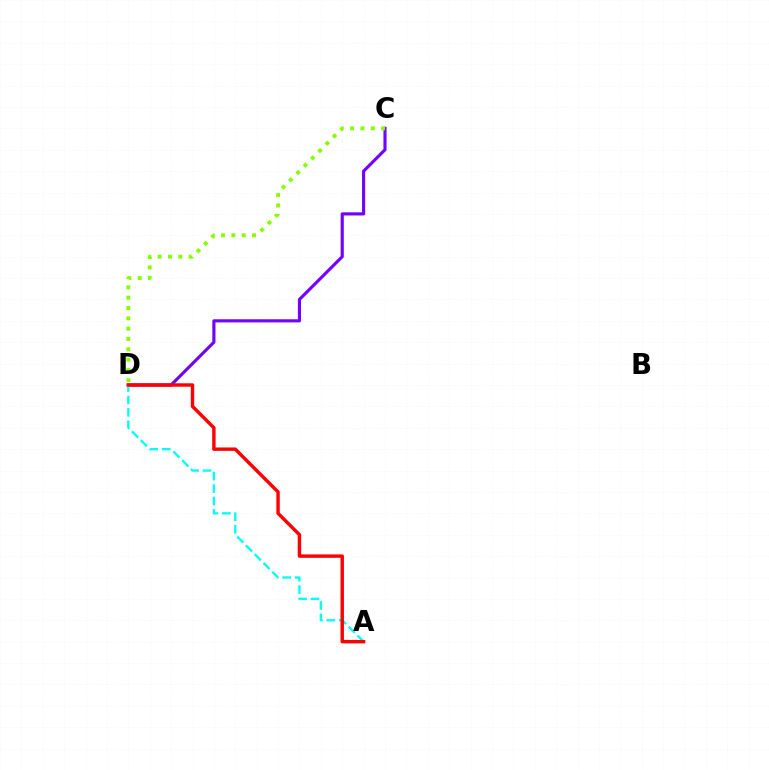{('C', 'D'): [{'color': '#7200ff', 'line_style': 'solid', 'thickness': 2.24}, {'color': '#84ff00', 'line_style': 'dotted', 'thickness': 2.81}], ('A', 'D'): [{'color': '#00fff6', 'line_style': 'dashed', 'thickness': 1.69}, {'color': '#ff0000', 'line_style': 'solid', 'thickness': 2.46}]}